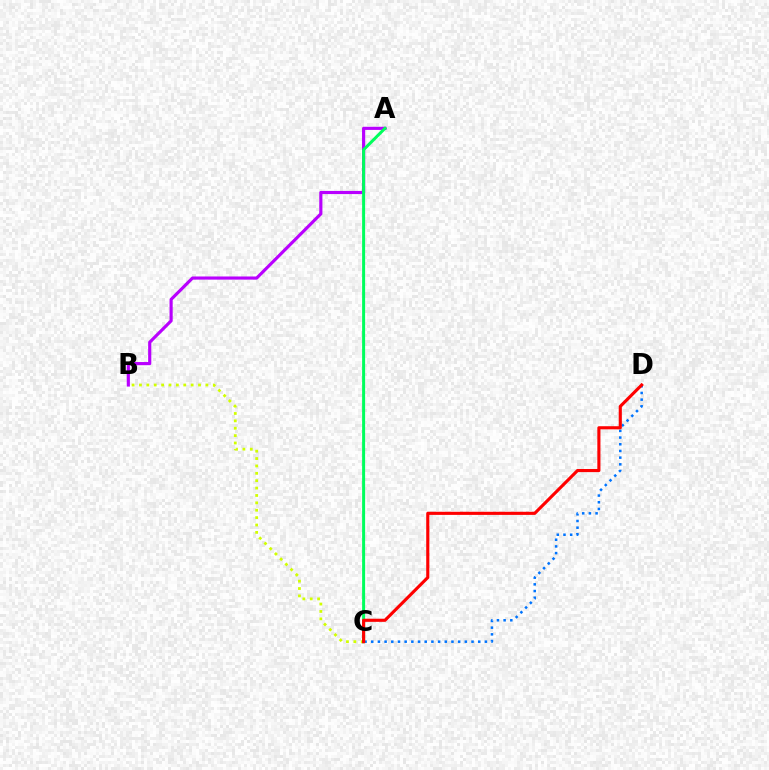{('B', 'C'): [{'color': '#d1ff00', 'line_style': 'dotted', 'thickness': 2.01}], ('A', 'B'): [{'color': '#b900ff', 'line_style': 'solid', 'thickness': 2.27}], ('C', 'D'): [{'color': '#0074ff', 'line_style': 'dotted', 'thickness': 1.82}, {'color': '#ff0000', 'line_style': 'solid', 'thickness': 2.24}], ('A', 'C'): [{'color': '#00ff5c', 'line_style': 'solid', 'thickness': 2.16}]}